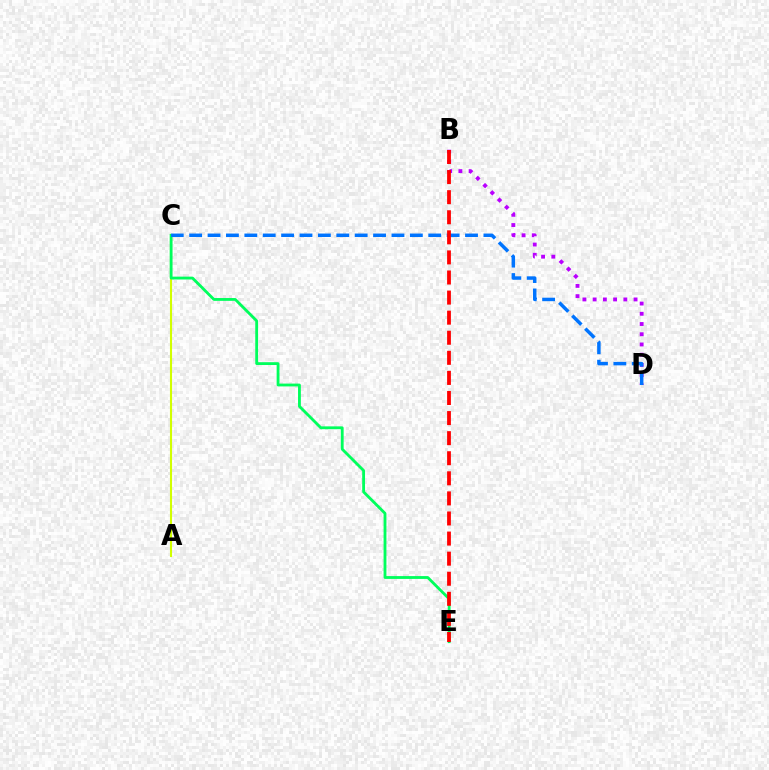{('A', 'C'): [{'color': '#d1ff00', 'line_style': 'solid', 'thickness': 1.51}], ('B', 'D'): [{'color': '#b900ff', 'line_style': 'dotted', 'thickness': 2.78}], ('C', 'E'): [{'color': '#00ff5c', 'line_style': 'solid', 'thickness': 2.04}], ('C', 'D'): [{'color': '#0074ff', 'line_style': 'dashed', 'thickness': 2.5}], ('B', 'E'): [{'color': '#ff0000', 'line_style': 'dashed', 'thickness': 2.73}]}